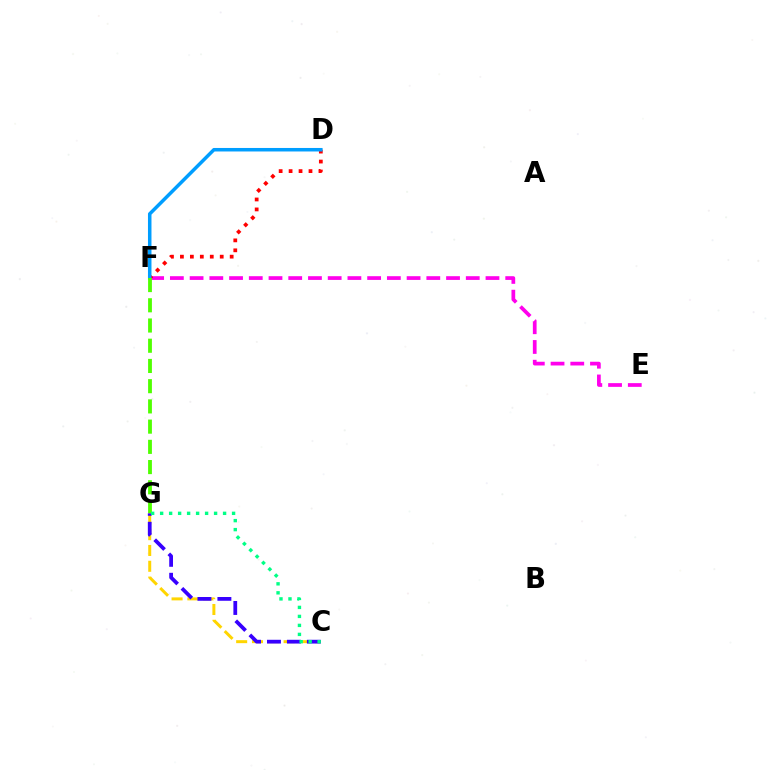{('C', 'G'): [{'color': '#ffd500', 'line_style': 'dashed', 'thickness': 2.15}, {'color': '#3700ff', 'line_style': 'dashed', 'thickness': 2.71}, {'color': '#00ff86', 'line_style': 'dotted', 'thickness': 2.44}], ('E', 'F'): [{'color': '#ff00ed', 'line_style': 'dashed', 'thickness': 2.68}], ('D', 'F'): [{'color': '#ff0000', 'line_style': 'dotted', 'thickness': 2.7}, {'color': '#009eff', 'line_style': 'solid', 'thickness': 2.52}], ('F', 'G'): [{'color': '#4fff00', 'line_style': 'dashed', 'thickness': 2.75}]}